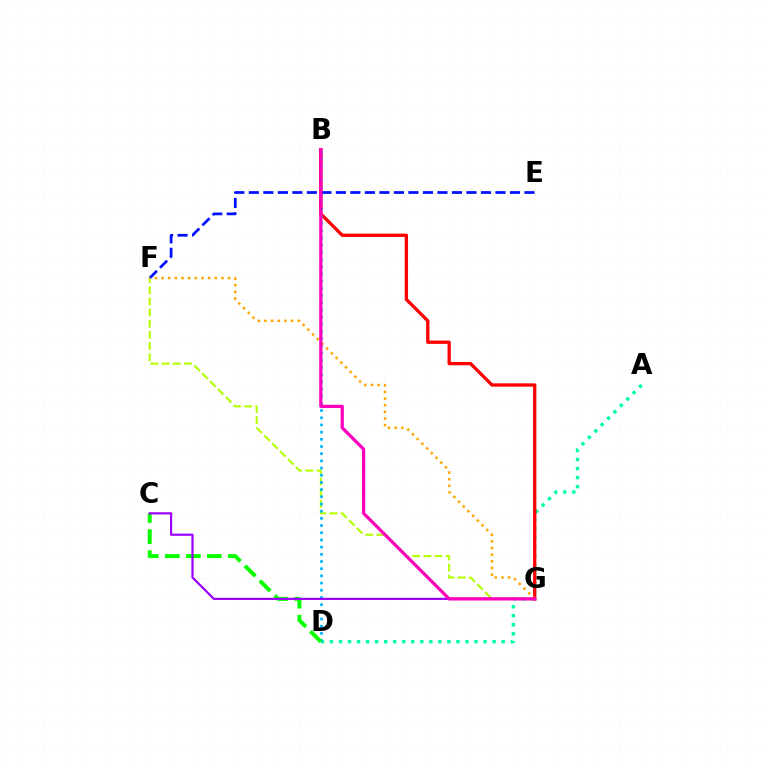{('A', 'D'): [{'color': '#00ff9d', 'line_style': 'dotted', 'thickness': 2.46}], ('F', 'G'): [{'color': '#b3ff00', 'line_style': 'dashed', 'thickness': 1.51}, {'color': '#ffa500', 'line_style': 'dotted', 'thickness': 1.81}], ('B', 'G'): [{'color': '#ff0000', 'line_style': 'solid', 'thickness': 2.38}, {'color': '#ff00bd', 'line_style': 'solid', 'thickness': 2.35}], ('B', 'D'): [{'color': '#00b5ff', 'line_style': 'dotted', 'thickness': 1.95}], ('E', 'F'): [{'color': '#0010ff', 'line_style': 'dashed', 'thickness': 1.97}], ('C', 'D'): [{'color': '#08ff00', 'line_style': 'dashed', 'thickness': 2.86}], ('C', 'G'): [{'color': '#9b00ff', 'line_style': 'solid', 'thickness': 1.58}]}